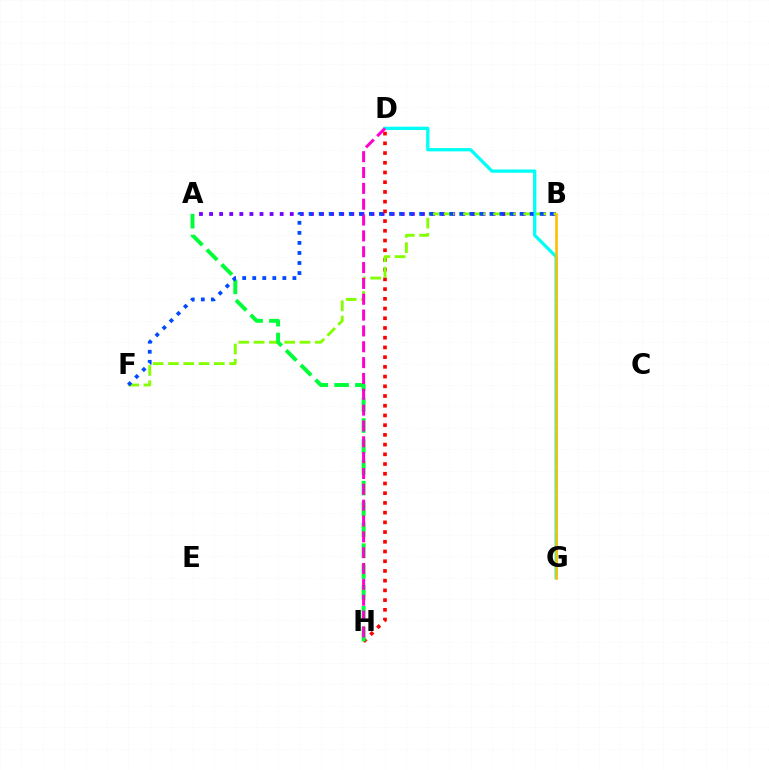{('A', 'B'): [{'color': '#7200ff', 'line_style': 'dotted', 'thickness': 2.74}], ('D', 'H'): [{'color': '#ff0000', 'line_style': 'dotted', 'thickness': 2.64}, {'color': '#ff00cf', 'line_style': 'dashed', 'thickness': 2.15}], ('B', 'F'): [{'color': '#84ff00', 'line_style': 'dashed', 'thickness': 2.08}, {'color': '#004bff', 'line_style': 'dotted', 'thickness': 2.73}], ('D', 'G'): [{'color': '#00fff6', 'line_style': 'solid', 'thickness': 2.37}], ('B', 'G'): [{'color': '#ffbd00', 'line_style': 'solid', 'thickness': 1.88}], ('A', 'H'): [{'color': '#00ff39', 'line_style': 'dashed', 'thickness': 2.83}]}